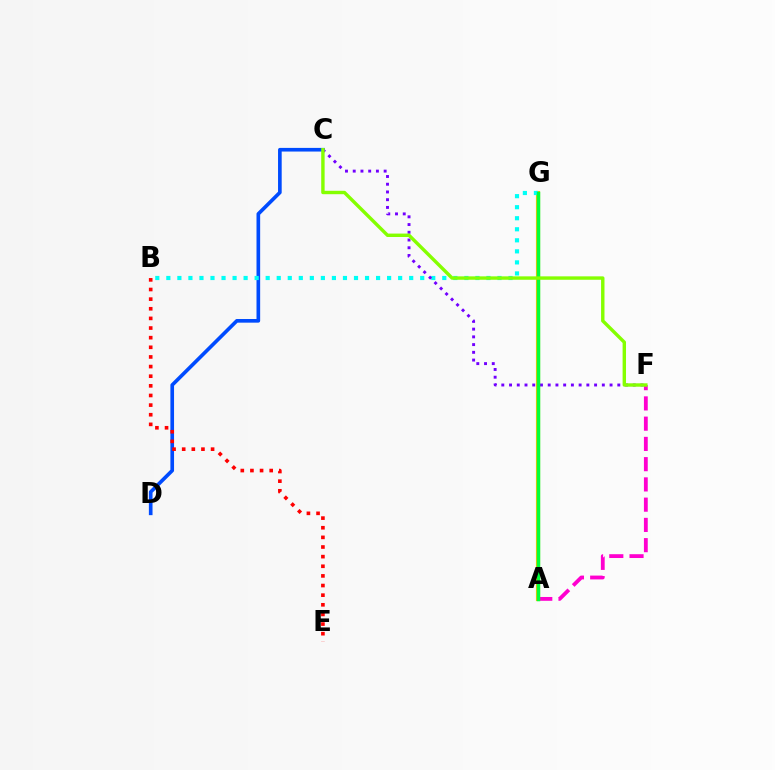{('A', 'G'): [{'color': '#ffbd00', 'line_style': 'solid', 'thickness': 2.98}, {'color': '#00ff39', 'line_style': 'solid', 'thickness': 2.51}], ('C', 'D'): [{'color': '#004bff', 'line_style': 'solid', 'thickness': 2.63}], ('A', 'F'): [{'color': '#ff00cf', 'line_style': 'dashed', 'thickness': 2.75}], ('B', 'G'): [{'color': '#00fff6', 'line_style': 'dotted', 'thickness': 3.0}], ('C', 'F'): [{'color': '#7200ff', 'line_style': 'dotted', 'thickness': 2.1}, {'color': '#84ff00', 'line_style': 'solid', 'thickness': 2.46}], ('B', 'E'): [{'color': '#ff0000', 'line_style': 'dotted', 'thickness': 2.62}]}